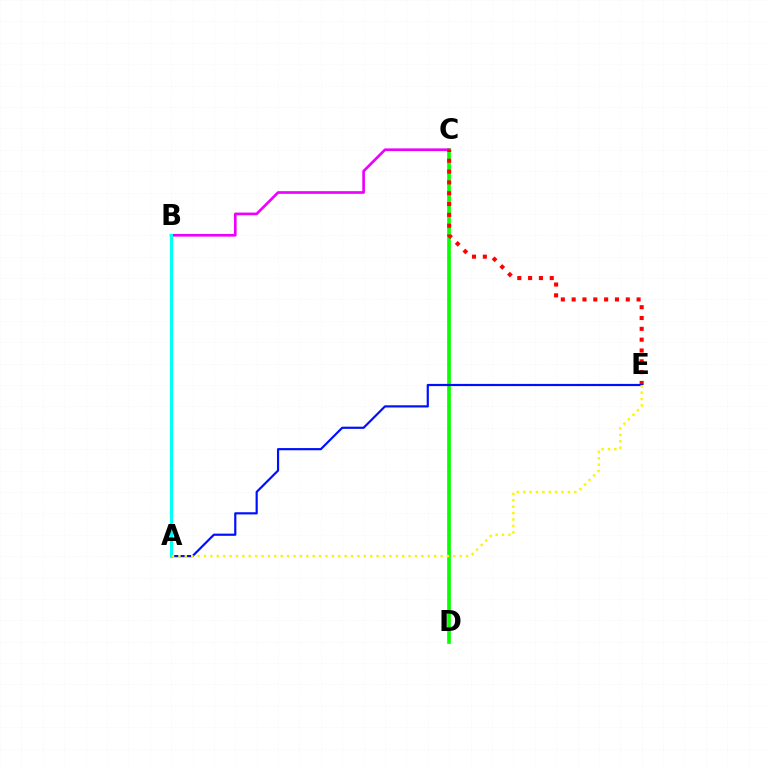{('C', 'D'): [{'color': '#08ff00', 'line_style': 'solid', 'thickness': 2.66}], ('B', 'C'): [{'color': '#ee00ff', 'line_style': 'solid', 'thickness': 1.92}], ('C', 'E'): [{'color': '#ff0000', 'line_style': 'dotted', 'thickness': 2.94}], ('A', 'E'): [{'color': '#0010ff', 'line_style': 'solid', 'thickness': 1.58}, {'color': '#fcf500', 'line_style': 'dotted', 'thickness': 1.74}], ('A', 'B'): [{'color': '#00fff6', 'line_style': 'solid', 'thickness': 2.19}]}